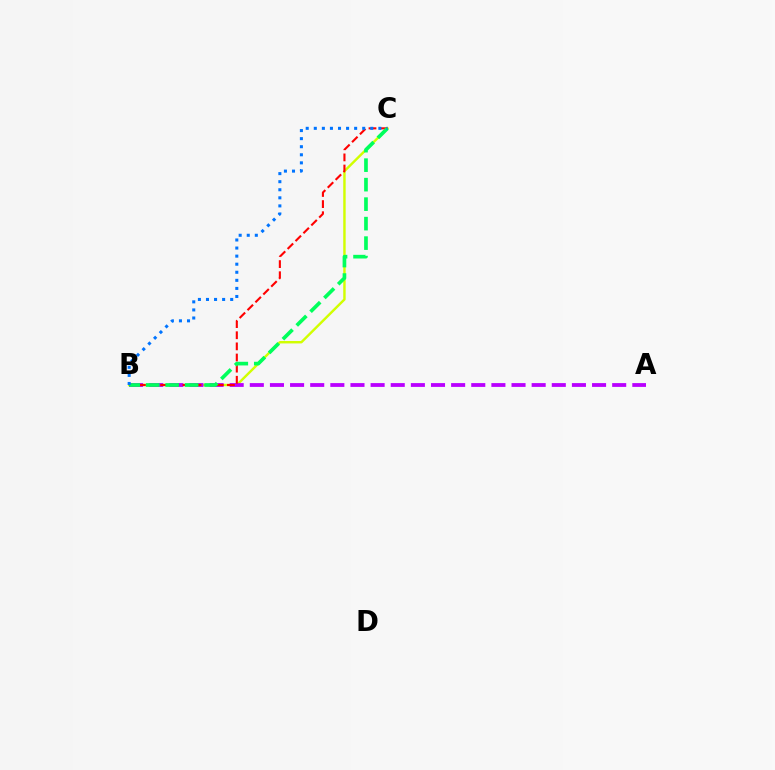{('B', 'C'): [{'color': '#d1ff00', 'line_style': 'solid', 'thickness': 1.74}, {'color': '#ff0000', 'line_style': 'dashed', 'thickness': 1.51}, {'color': '#00ff5c', 'line_style': 'dashed', 'thickness': 2.65}, {'color': '#0074ff', 'line_style': 'dotted', 'thickness': 2.19}], ('A', 'B'): [{'color': '#b900ff', 'line_style': 'dashed', 'thickness': 2.73}]}